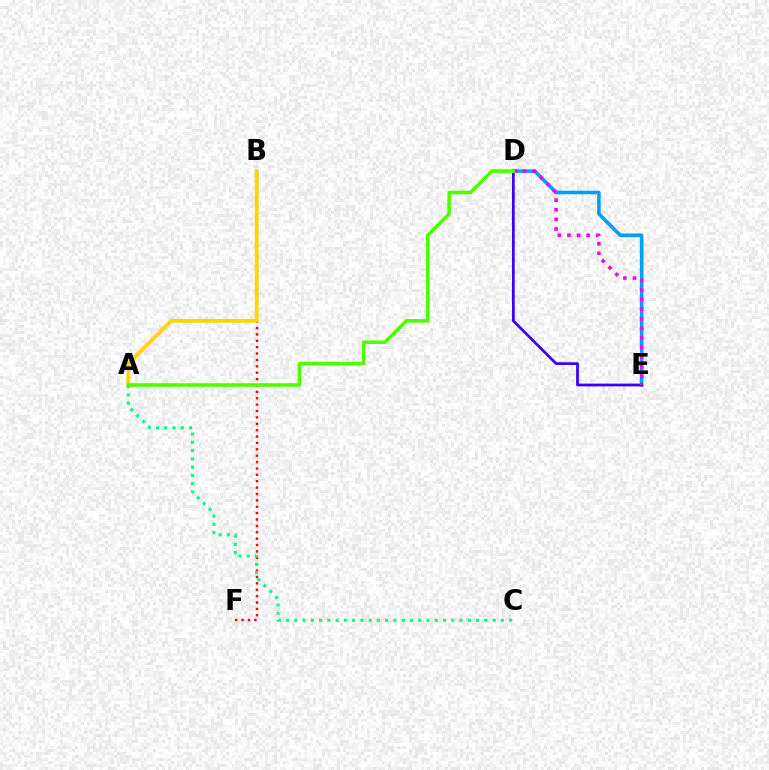{('B', 'F'): [{'color': '#ff0000', 'line_style': 'dotted', 'thickness': 1.73}], ('D', 'E'): [{'color': '#009eff', 'line_style': 'solid', 'thickness': 2.55}, {'color': '#3700ff', 'line_style': 'solid', 'thickness': 1.97}, {'color': '#ff00ed', 'line_style': 'dotted', 'thickness': 2.6}], ('A', 'B'): [{'color': '#ffd500', 'line_style': 'solid', 'thickness': 2.75}], ('A', 'C'): [{'color': '#00ff86', 'line_style': 'dotted', 'thickness': 2.25}], ('A', 'D'): [{'color': '#4fff00', 'line_style': 'solid', 'thickness': 2.58}]}